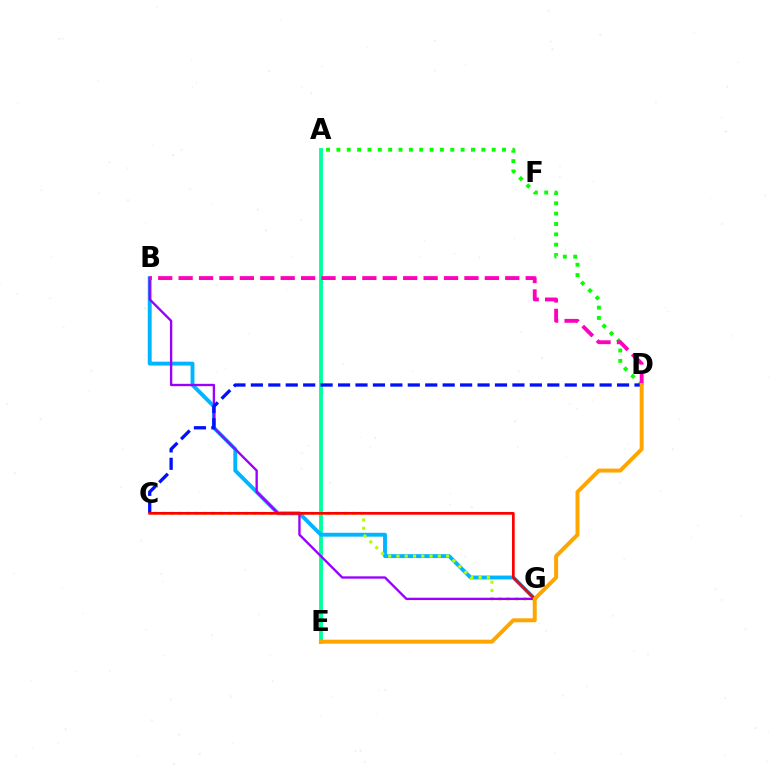{('A', 'E'): [{'color': '#00ff9d', 'line_style': 'solid', 'thickness': 2.77}], ('A', 'D'): [{'color': '#08ff00', 'line_style': 'dotted', 'thickness': 2.81}], ('B', 'G'): [{'color': '#00b5ff', 'line_style': 'solid', 'thickness': 2.8}, {'color': '#9b00ff', 'line_style': 'solid', 'thickness': 1.69}], ('C', 'G'): [{'color': '#b3ff00', 'line_style': 'dotted', 'thickness': 2.25}, {'color': '#ff0000', 'line_style': 'solid', 'thickness': 1.95}], ('C', 'D'): [{'color': '#0010ff', 'line_style': 'dashed', 'thickness': 2.37}], ('B', 'D'): [{'color': '#ff00bd', 'line_style': 'dashed', 'thickness': 2.77}], ('D', 'E'): [{'color': '#ffa500', 'line_style': 'solid', 'thickness': 2.85}]}